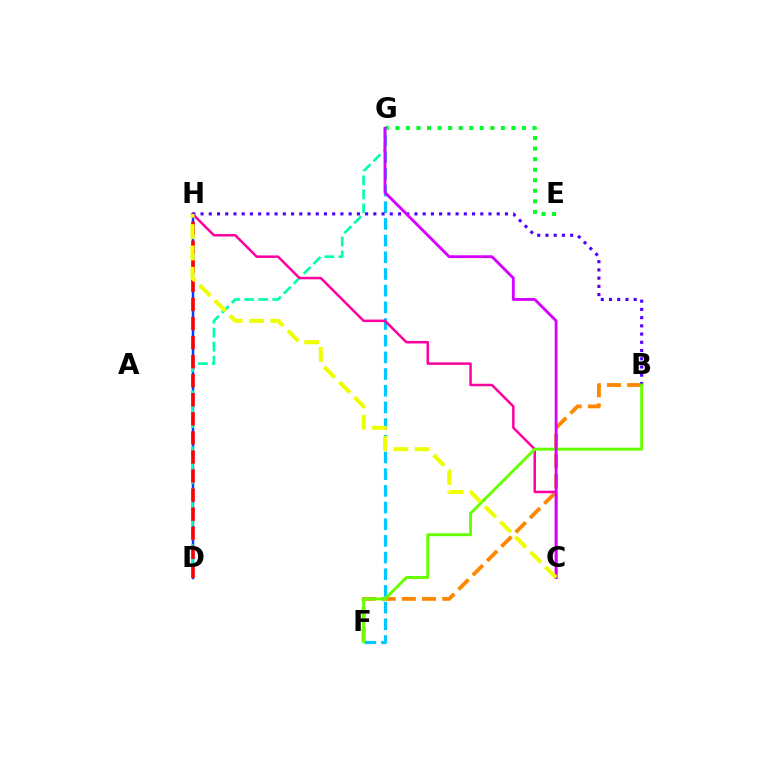{('D', 'H'): [{'color': '#003fff', 'line_style': 'solid', 'thickness': 1.79}, {'color': '#ff0000', 'line_style': 'dashed', 'thickness': 2.59}], ('B', 'F'): [{'color': '#ff8800', 'line_style': 'dashed', 'thickness': 2.75}, {'color': '#66ff00', 'line_style': 'solid', 'thickness': 2.11}], ('D', 'G'): [{'color': '#00ffaf', 'line_style': 'dashed', 'thickness': 1.9}], ('E', 'G'): [{'color': '#00ff27', 'line_style': 'dotted', 'thickness': 2.87}], ('F', 'G'): [{'color': '#00c7ff', 'line_style': 'dashed', 'thickness': 2.27}], ('C', 'H'): [{'color': '#ff00a0', 'line_style': 'solid', 'thickness': 1.8}, {'color': '#eeff00', 'line_style': 'dashed', 'thickness': 2.9}], ('B', 'H'): [{'color': '#4f00ff', 'line_style': 'dotted', 'thickness': 2.24}], ('C', 'G'): [{'color': '#d600ff', 'line_style': 'solid', 'thickness': 2.05}]}